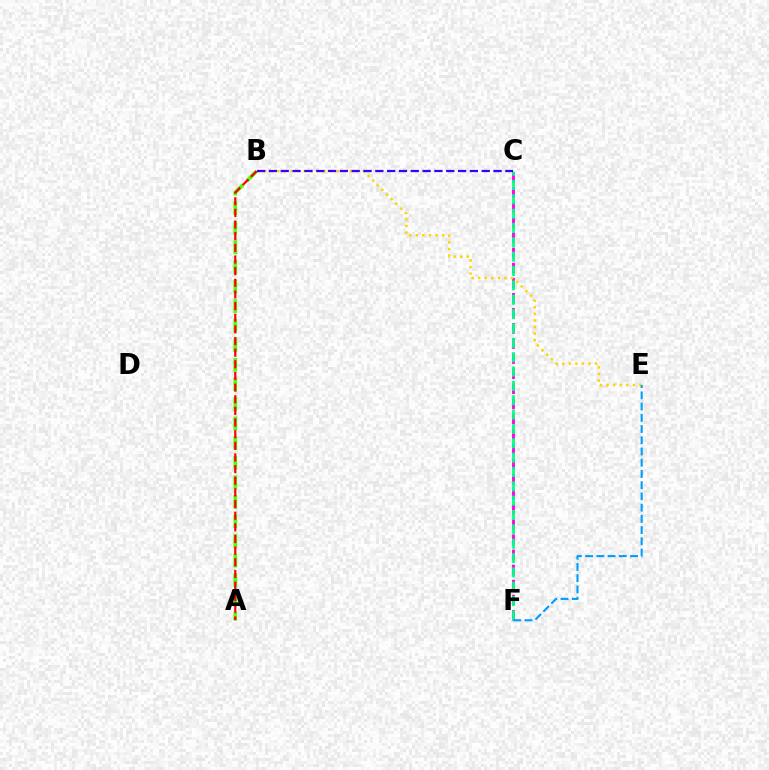{('A', 'B'): [{'color': '#4fff00', 'line_style': 'dashed', 'thickness': 2.66}, {'color': '#ff0000', 'line_style': 'dashed', 'thickness': 1.58}], ('C', 'F'): [{'color': '#ff00ed', 'line_style': 'dashed', 'thickness': 2.05}, {'color': '#00ff86', 'line_style': 'dashed', 'thickness': 1.95}], ('B', 'E'): [{'color': '#ffd500', 'line_style': 'dotted', 'thickness': 1.79}], ('B', 'C'): [{'color': '#3700ff', 'line_style': 'dashed', 'thickness': 1.61}], ('E', 'F'): [{'color': '#009eff', 'line_style': 'dashed', 'thickness': 1.53}]}